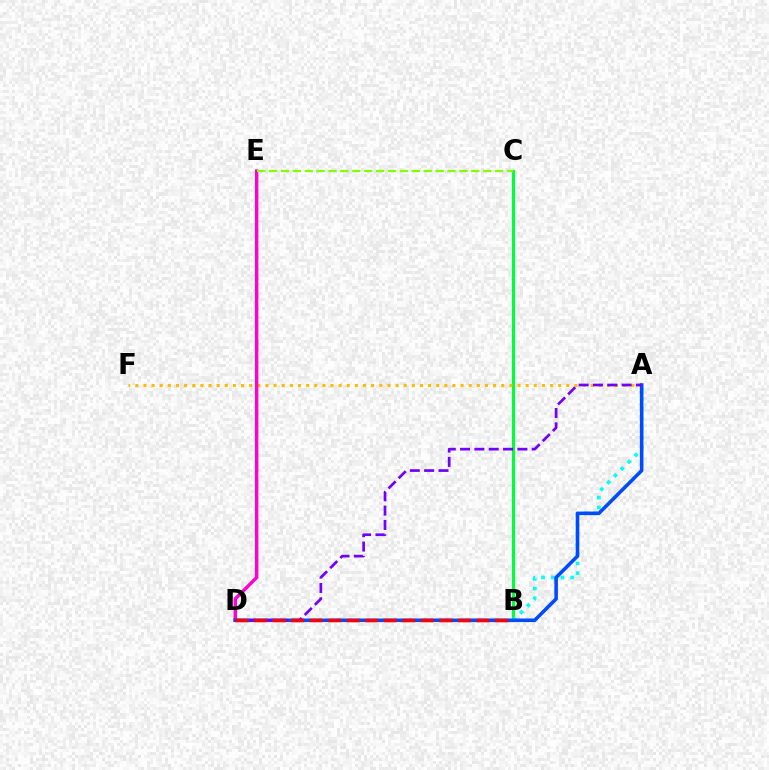{('B', 'C'): [{'color': '#00ff39', 'line_style': 'solid', 'thickness': 2.27}], ('A', 'F'): [{'color': '#ffbd00', 'line_style': 'dotted', 'thickness': 2.21}], ('D', 'E'): [{'color': '#ff00cf', 'line_style': 'solid', 'thickness': 2.46}], ('A', 'B'): [{'color': '#00fff6', 'line_style': 'dotted', 'thickness': 2.63}], ('A', 'D'): [{'color': '#004bff', 'line_style': 'solid', 'thickness': 2.56}, {'color': '#7200ff', 'line_style': 'dashed', 'thickness': 1.95}], ('B', 'D'): [{'color': '#ff0000', 'line_style': 'dashed', 'thickness': 2.52}], ('C', 'E'): [{'color': '#84ff00', 'line_style': 'dashed', 'thickness': 1.62}]}